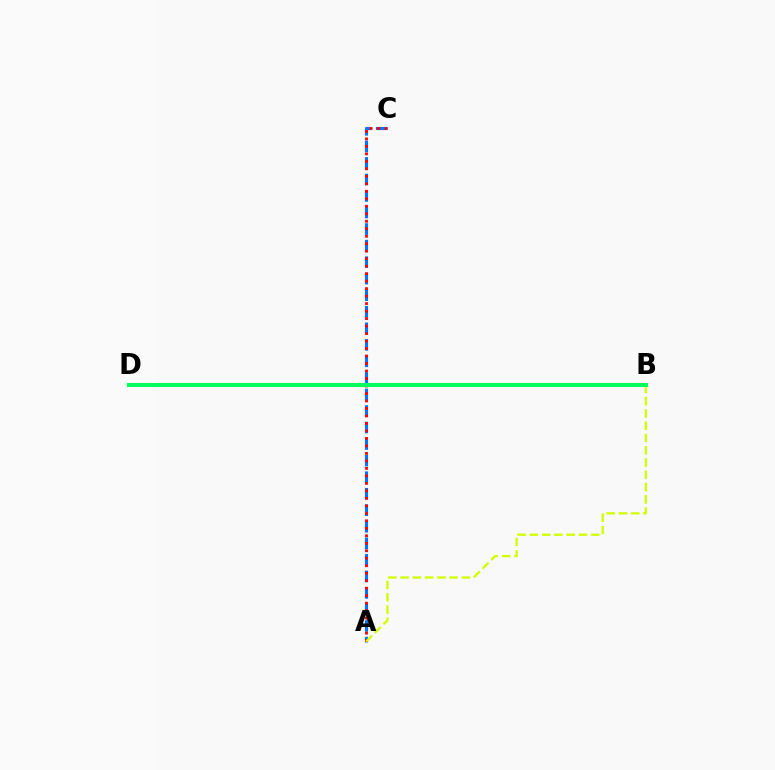{('B', 'D'): [{'color': '#b900ff', 'line_style': 'solid', 'thickness': 2.16}, {'color': '#00ff5c', 'line_style': 'solid', 'thickness': 2.9}], ('A', 'C'): [{'color': '#0074ff', 'line_style': 'dashed', 'thickness': 2.25}, {'color': '#ff0000', 'line_style': 'dotted', 'thickness': 2.03}], ('A', 'B'): [{'color': '#d1ff00', 'line_style': 'dashed', 'thickness': 1.67}]}